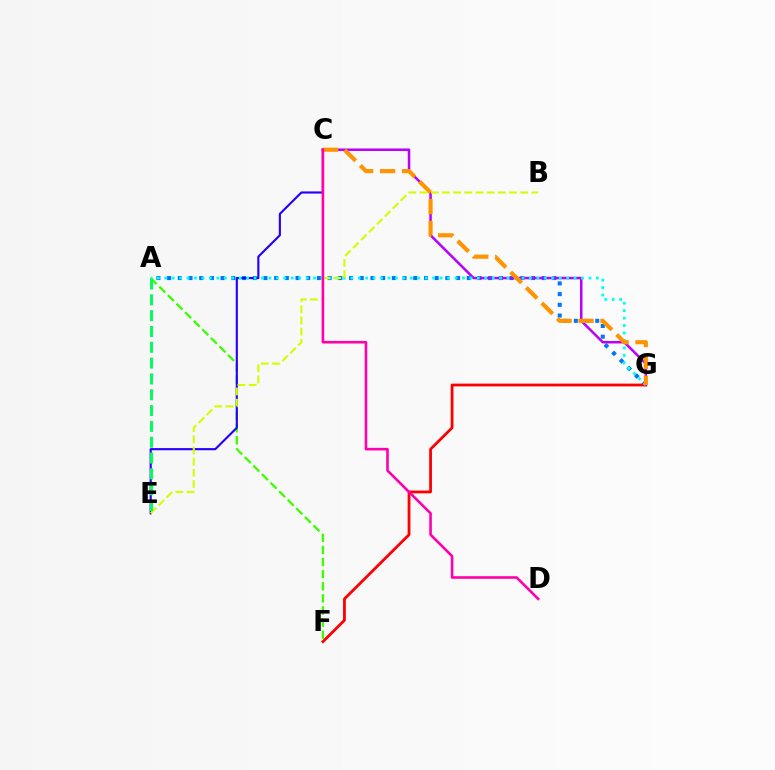{('A', 'G'): [{'color': '#0074ff', 'line_style': 'dotted', 'thickness': 2.91}, {'color': '#00fff6', 'line_style': 'dotted', 'thickness': 2.02}], ('A', 'F'): [{'color': '#3dff00', 'line_style': 'dashed', 'thickness': 1.65}], ('C', 'E'): [{'color': '#2500ff', 'line_style': 'solid', 'thickness': 1.54}], ('F', 'G'): [{'color': '#ff0000', 'line_style': 'solid', 'thickness': 2.0}], ('C', 'G'): [{'color': '#b900ff', 'line_style': 'solid', 'thickness': 1.81}, {'color': '#ff9400', 'line_style': 'dashed', 'thickness': 2.98}], ('B', 'E'): [{'color': '#d1ff00', 'line_style': 'dashed', 'thickness': 1.52}], ('A', 'E'): [{'color': '#00ff5c', 'line_style': 'dashed', 'thickness': 2.15}], ('C', 'D'): [{'color': '#ff00ac', 'line_style': 'solid', 'thickness': 1.88}]}